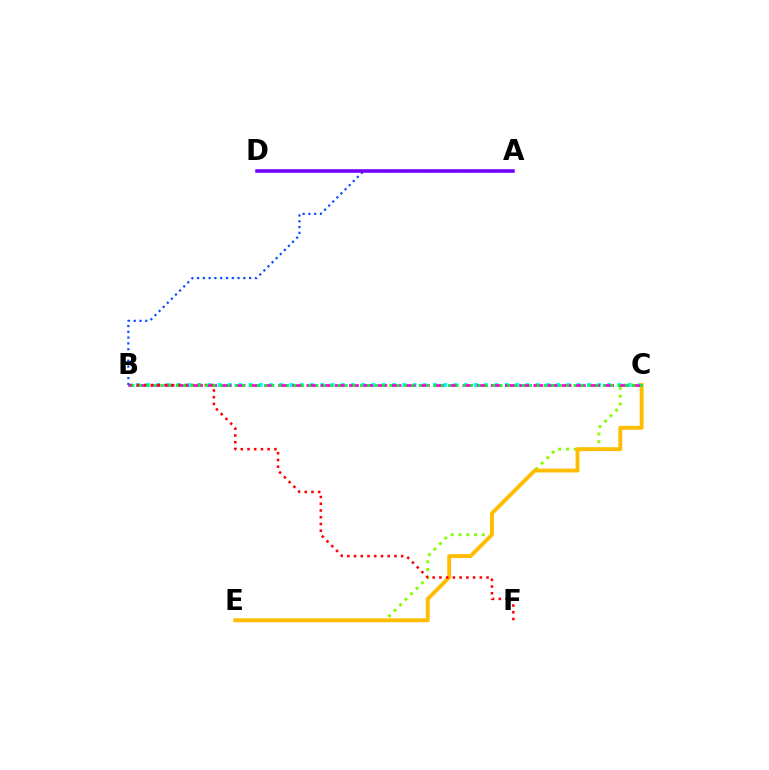{('B', 'C'): [{'color': '#00fff6', 'line_style': 'dotted', 'thickness': 2.79}, {'color': '#ff00cf', 'line_style': 'dashed', 'thickness': 1.93}, {'color': '#00ff39', 'line_style': 'dotted', 'thickness': 2.0}], ('C', 'E'): [{'color': '#84ff00', 'line_style': 'dotted', 'thickness': 2.11}, {'color': '#ffbd00', 'line_style': 'solid', 'thickness': 2.8}], ('A', 'B'): [{'color': '#004bff', 'line_style': 'dotted', 'thickness': 1.57}], ('A', 'D'): [{'color': '#7200ff', 'line_style': 'solid', 'thickness': 2.57}], ('B', 'F'): [{'color': '#ff0000', 'line_style': 'dotted', 'thickness': 1.83}]}